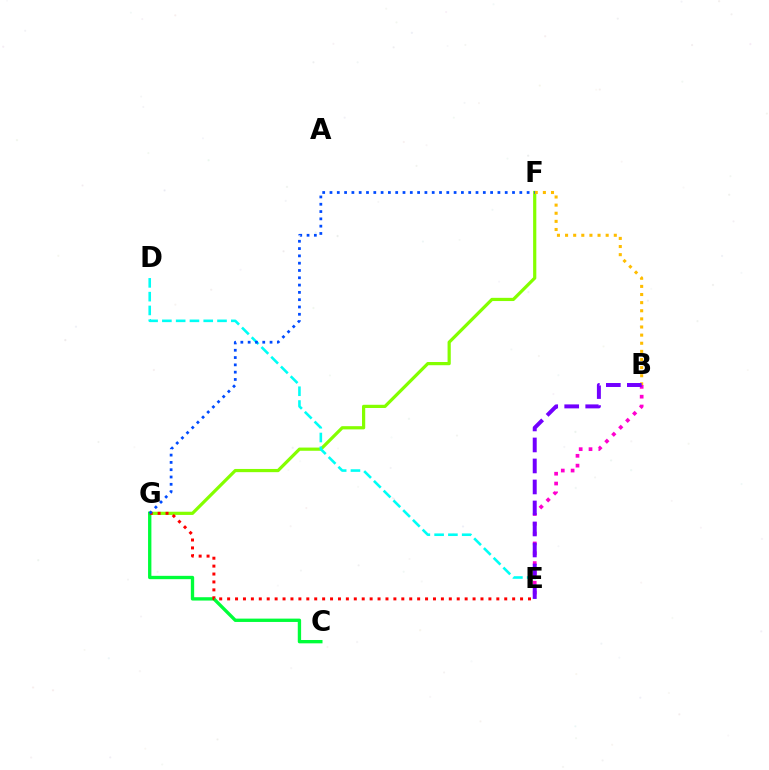{('F', 'G'): [{'color': '#84ff00', 'line_style': 'solid', 'thickness': 2.31}, {'color': '#004bff', 'line_style': 'dotted', 'thickness': 1.98}], ('C', 'G'): [{'color': '#00ff39', 'line_style': 'solid', 'thickness': 2.4}], ('D', 'E'): [{'color': '#00fff6', 'line_style': 'dashed', 'thickness': 1.87}], ('B', 'E'): [{'color': '#ff00cf', 'line_style': 'dotted', 'thickness': 2.67}, {'color': '#7200ff', 'line_style': 'dashed', 'thickness': 2.85}], ('B', 'F'): [{'color': '#ffbd00', 'line_style': 'dotted', 'thickness': 2.21}], ('E', 'G'): [{'color': '#ff0000', 'line_style': 'dotted', 'thickness': 2.15}]}